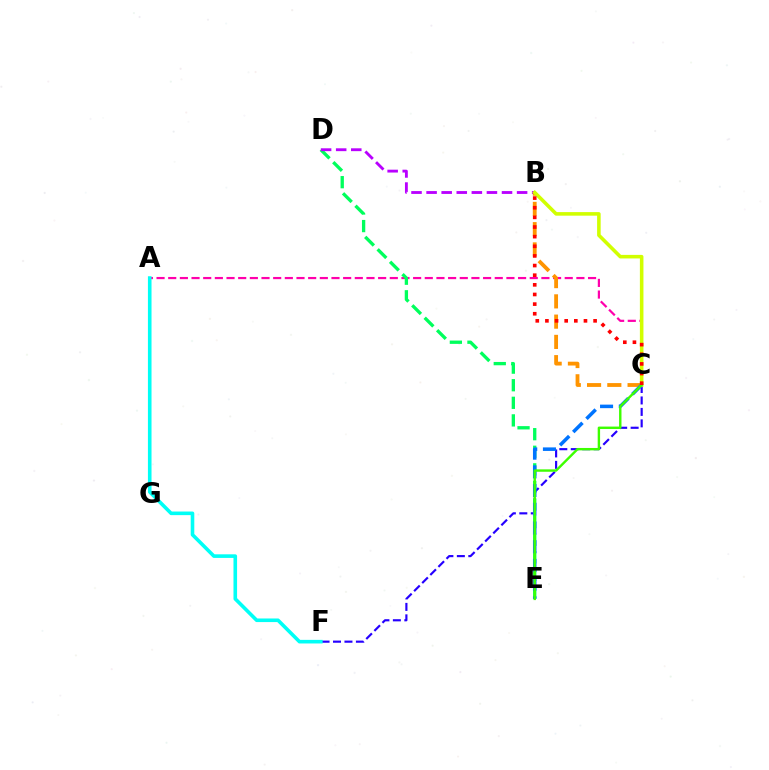{('C', 'F'): [{'color': '#2500ff', 'line_style': 'dashed', 'thickness': 1.56}], ('A', 'C'): [{'color': '#ff00ac', 'line_style': 'dashed', 'thickness': 1.58}], ('D', 'E'): [{'color': '#00ff5c', 'line_style': 'dashed', 'thickness': 2.39}], ('A', 'F'): [{'color': '#00fff6', 'line_style': 'solid', 'thickness': 2.59}], ('B', 'D'): [{'color': '#b900ff', 'line_style': 'dashed', 'thickness': 2.05}], ('B', 'C'): [{'color': '#ff9400', 'line_style': 'dashed', 'thickness': 2.75}, {'color': '#d1ff00', 'line_style': 'solid', 'thickness': 2.57}, {'color': '#ff0000', 'line_style': 'dotted', 'thickness': 2.62}], ('C', 'E'): [{'color': '#0074ff', 'line_style': 'dashed', 'thickness': 2.54}, {'color': '#3dff00', 'line_style': 'solid', 'thickness': 1.73}]}